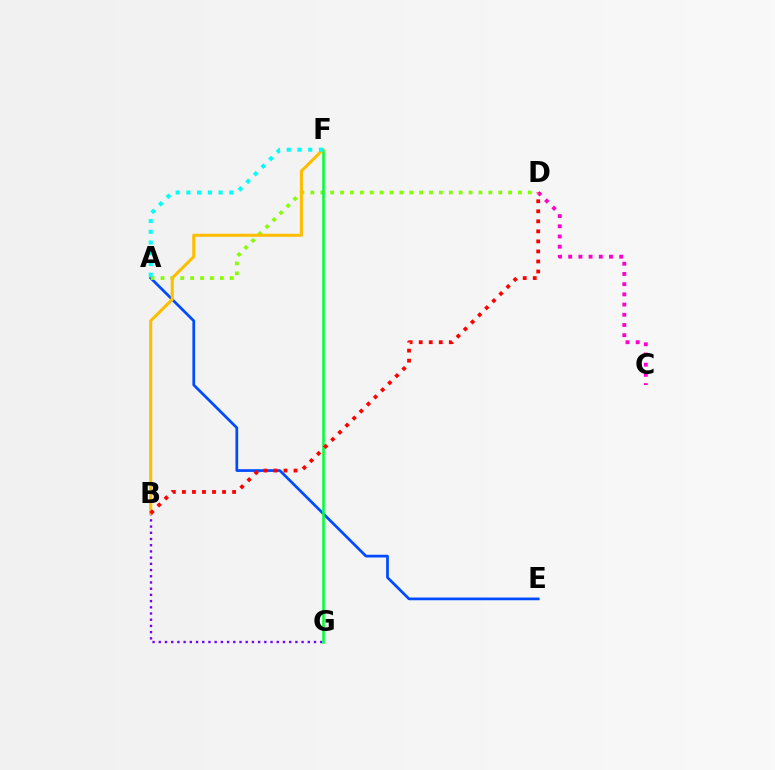{('C', 'D'): [{'color': '#ff00cf', 'line_style': 'dotted', 'thickness': 2.77}], ('A', 'E'): [{'color': '#004bff', 'line_style': 'solid', 'thickness': 1.96}], ('A', 'D'): [{'color': '#84ff00', 'line_style': 'dotted', 'thickness': 2.69}], ('B', 'G'): [{'color': '#7200ff', 'line_style': 'dotted', 'thickness': 1.69}], ('F', 'G'): [{'color': '#00ff39', 'line_style': 'solid', 'thickness': 1.83}], ('B', 'F'): [{'color': '#ffbd00', 'line_style': 'solid', 'thickness': 2.19}], ('A', 'F'): [{'color': '#00fff6', 'line_style': 'dotted', 'thickness': 2.91}], ('B', 'D'): [{'color': '#ff0000', 'line_style': 'dotted', 'thickness': 2.73}]}